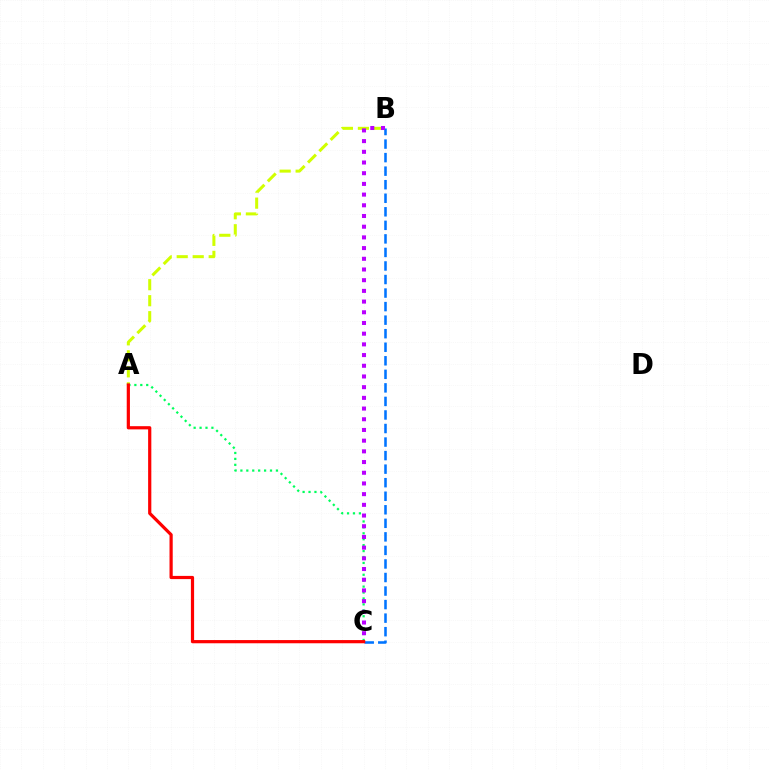{('A', 'C'): [{'color': '#00ff5c', 'line_style': 'dotted', 'thickness': 1.61}, {'color': '#ff0000', 'line_style': 'solid', 'thickness': 2.31}], ('B', 'C'): [{'color': '#0074ff', 'line_style': 'dashed', 'thickness': 1.84}, {'color': '#b900ff', 'line_style': 'dotted', 'thickness': 2.91}], ('A', 'B'): [{'color': '#d1ff00', 'line_style': 'dashed', 'thickness': 2.17}]}